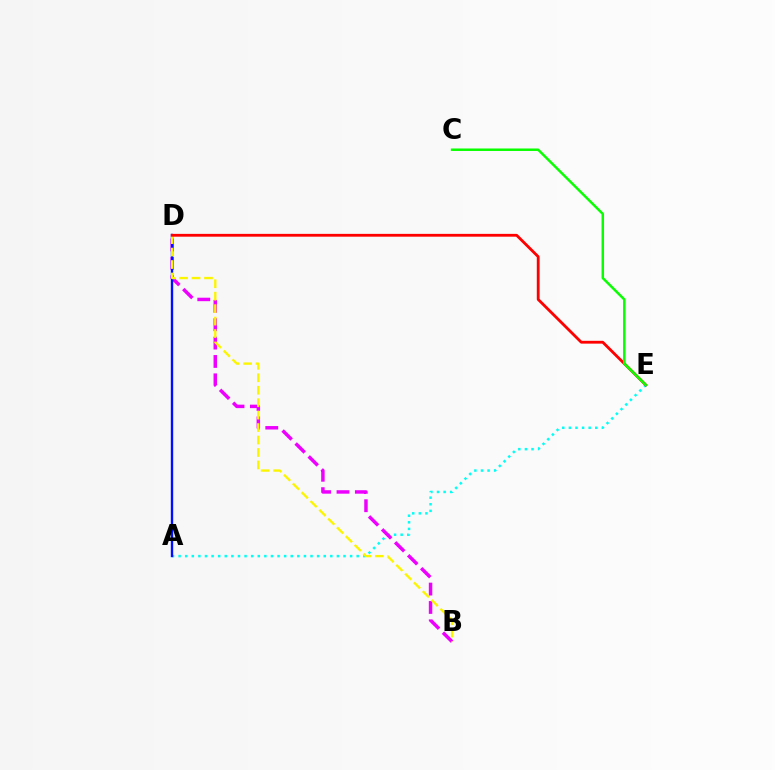{('A', 'E'): [{'color': '#00fff6', 'line_style': 'dotted', 'thickness': 1.79}], ('B', 'D'): [{'color': '#ee00ff', 'line_style': 'dashed', 'thickness': 2.5}, {'color': '#fcf500', 'line_style': 'dashed', 'thickness': 1.69}], ('A', 'D'): [{'color': '#0010ff', 'line_style': 'solid', 'thickness': 1.71}], ('D', 'E'): [{'color': '#ff0000', 'line_style': 'solid', 'thickness': 2.02}], ('C', 'E'): [{'color': '#08ff00', 'line_style': 'solid', 'thickness': 1.79}]}